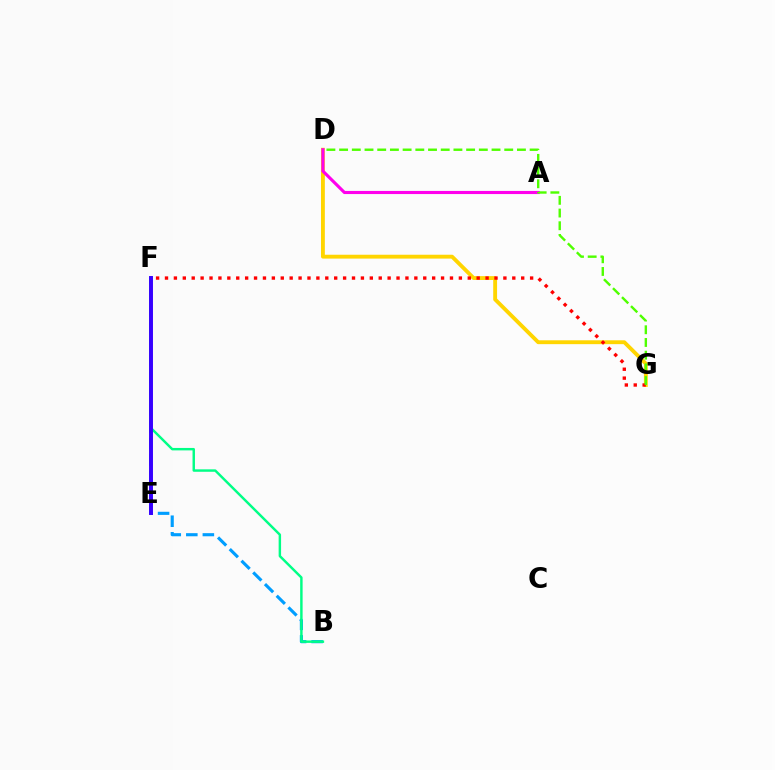{('B', 'F'): [{'color': '#009eff', 'line_style': 'dashed', 'thickness': 2.25}, {'color': '#00ff86', 'line_style': 'solid', 'thickness': 1.76}], ('D', 'G'): [{'color': '#ffd500', 'line_style': 'solid', 'thickness': 2.78}, {'color': '#4fff00', 'line_style': 'dashed', 'thickness': 1.73}], ('F', 'G'): [{'color': '#ff0000', 'line_style': 'dotted', 'thickness': 2.42}], ('E', 'F'): [{'color': '#3700ff', 'line_style': 'solid', 'thickness': 2.84}], ('A', 'D'): [{'color': '#ff00ed', 'line_style': 'solid', 'thickness': 2.25}]}